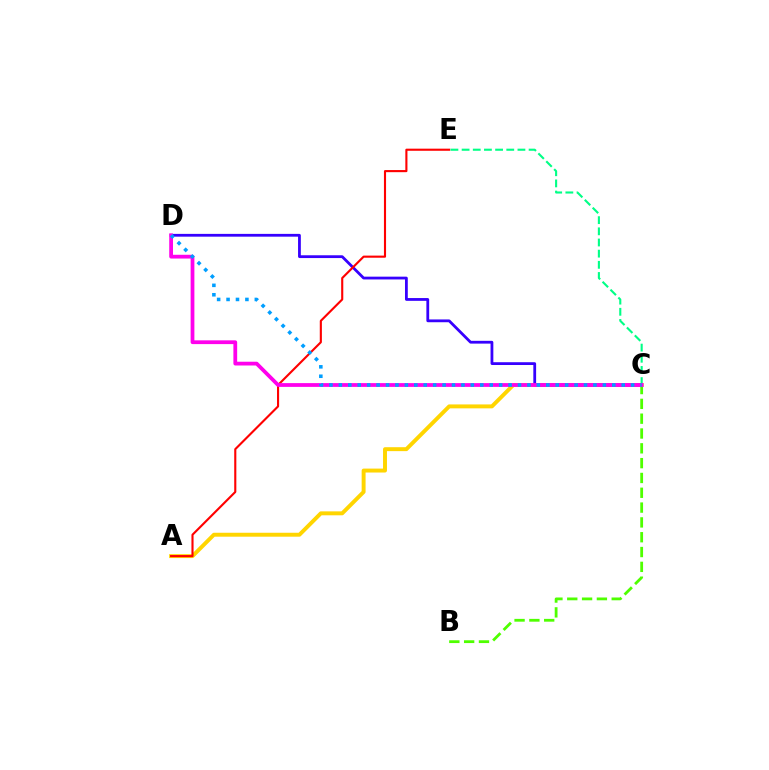{('A', 'C'): [{'color': '#ffd500', 'line_style': 'solid', 'thickness': 2.83}], ('C', 'D'): [{'color': '#3700ff', 'line_style': 'solid', 'thickness': 2.01}, {'color': '#ff00ed', 'line_style': 'solid', 'thickness': 2.71}, {'color': '#009eff', 'line_style': 'dotted', 'thickness': 2.56}], ('A', 'E'): [{'color': '#ff0000', 'line_style': 'solid', 'thickness': 1.53}], ('B', 'C'): [{'color': '#4fff00', 'line_style': 'dashed', 'thickness': 2.01}], ('C', 'E'): [{'color': '#00ff86', 'line_style': 'dashed', 'thickness': 1.52}]}